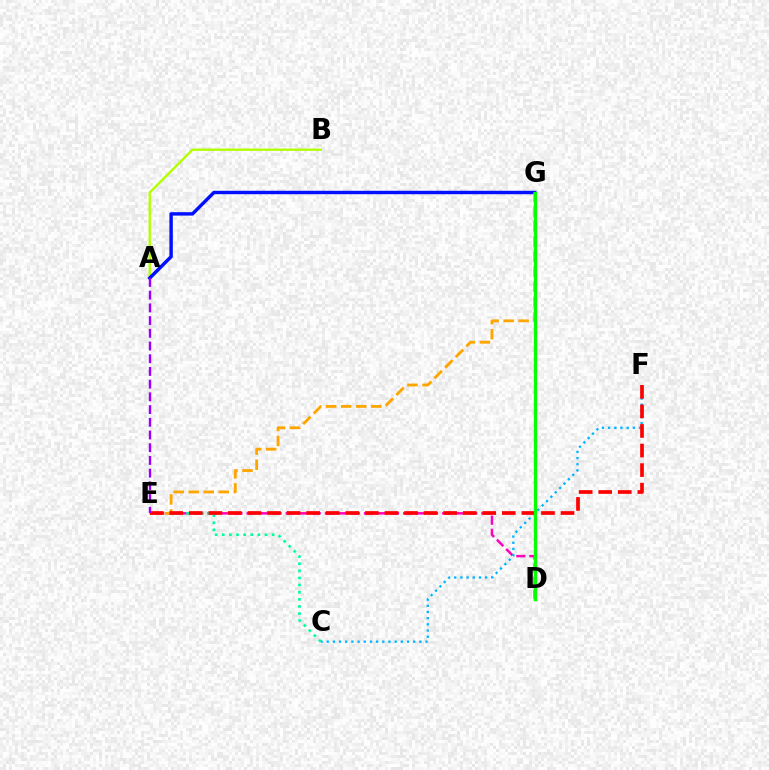{('D', 'E'): [{'color': '#ff00bd', 'line_style': 'dashed', 'thickness': 1.77}], ('C', 'E'): [{'color': '#00ff9d', 'line_style': 'dotted', 'thickness': 1.94}], ('A', 'B'): [{'color': '#b3ff00', 'line_style': 'solid', 'thickness': 1.71}], ('C', 'F'): [{'color': '#00b5ff', 'line_style': 'dotted', 'thickness': 1.68}], ('A', 'G'): [{'color': '#0010ff', 'line_style': 'solid', 'thickness': 2.47}], ('E', 'G'): [{'color': '#ffa500', 'line_style': 'dashed', 'thickness': 2.04}], ('E', 'F'): [{'color': '#ff0000', 'line_style': 'dashed', 'thickness': 2.66}], ('A', 'E'): [{'color': '#9b00ff', 'line_style': 'dashed', 'thickness': 1.73}], ('D', 'G'): [{'color': '#08ff00', 'line_style': 'solid', 'thickness': 2.38}]}